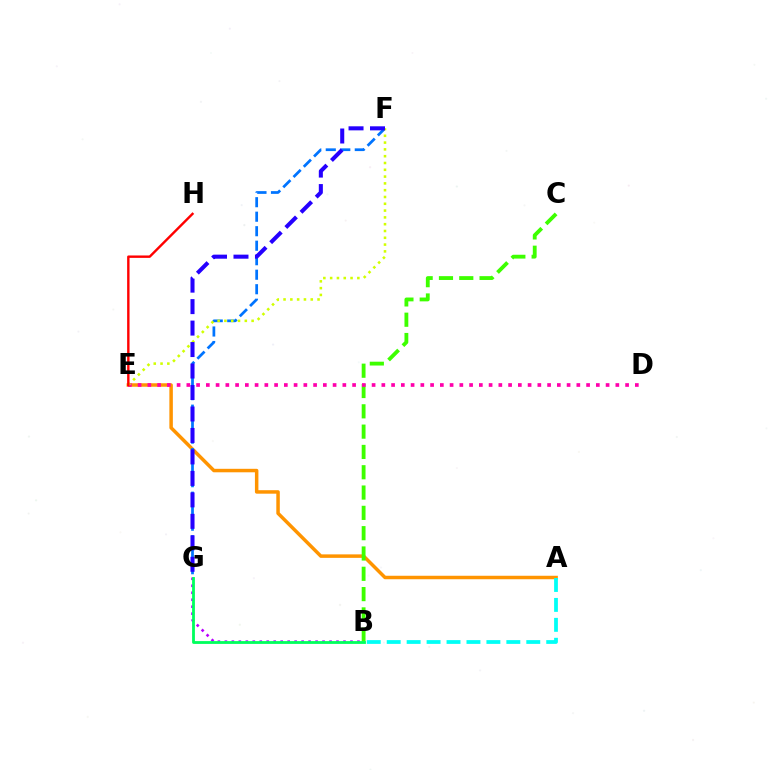{('B', 'G'): [{'color': '#b900ff', 'line_style': 'dotted', 'thickness': 1.9}, {'color': '#00ff5c', 'line_style': 'solid', 'thickness': 2.02}], ('A', 'E'): [{'color': '#ff9400', 'line_style': 'solid', 'thickness': 2.51}], ('B', 'C'): [{'color': '#3dff00', 'line_style': 'dashed', 'thickness': 2.76}], ('D', 'E'): [{'color': '#ff00ac', 'line_style': 'dotted', 'thickness': 2.65}], ('F', 'G'): [{'color': '#0074ff', 'line_style': 'dashed', 'thickness': 1.97}, {'color': '#2500ff', 'line_style': 'dashed', 'thickness': 2.92}], ('E', 'F'): [{'color': '#d1ff00', 'line_style': 'dotted', 'thickness': 1.85}], ('E', 'H'): [{'color': '#ff0000', 'line_style': 'solid', 'thickness': 1.73}], ('A', 'B'): [{'color': '#00fff6', 'line_style': 'dashed', 'thickness': 2.71}]}